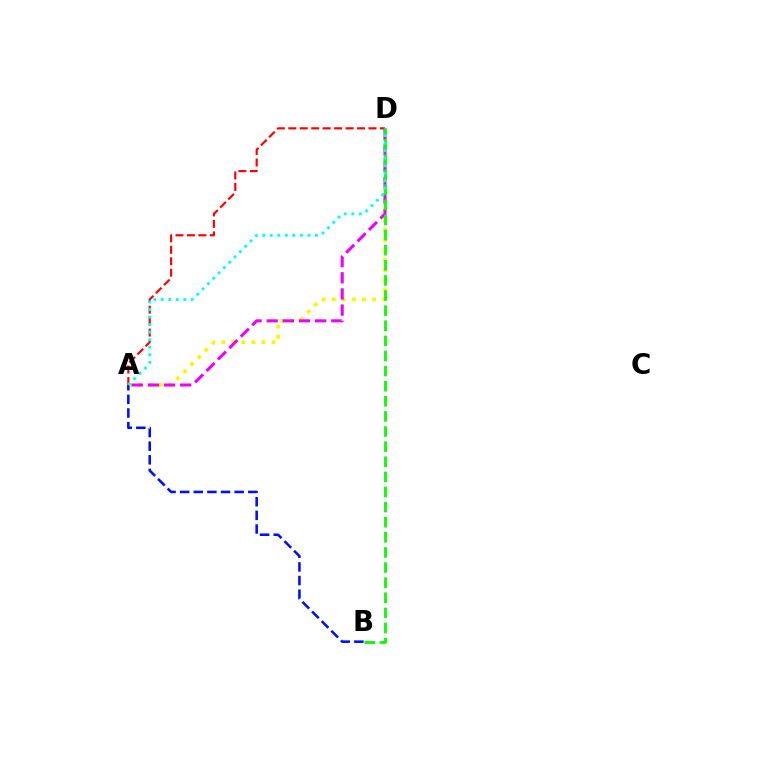{('A', 'D'): [{'color': '#fcf500', 'line_style': 'dotted', 'thickness': 2.73}, {'color': '#ee00ff', 'line_style': 'dashed', 'thickness': 2.19}, {'color': '#ff0000', 'line_style': 'dashed', 'thickness': 1.56}, {'color': '#00fff6', 'line_style': 'dotted', 'thickness': 2.05}], ('B', 'D'): [{'color': '#08ff00', 'line_style': 'dashed', 'thickness': 2.05}], ('A', 'B'): [{'color': '#0010ff', 'line_style': 'dashed', 'thickness': 1.85}]}